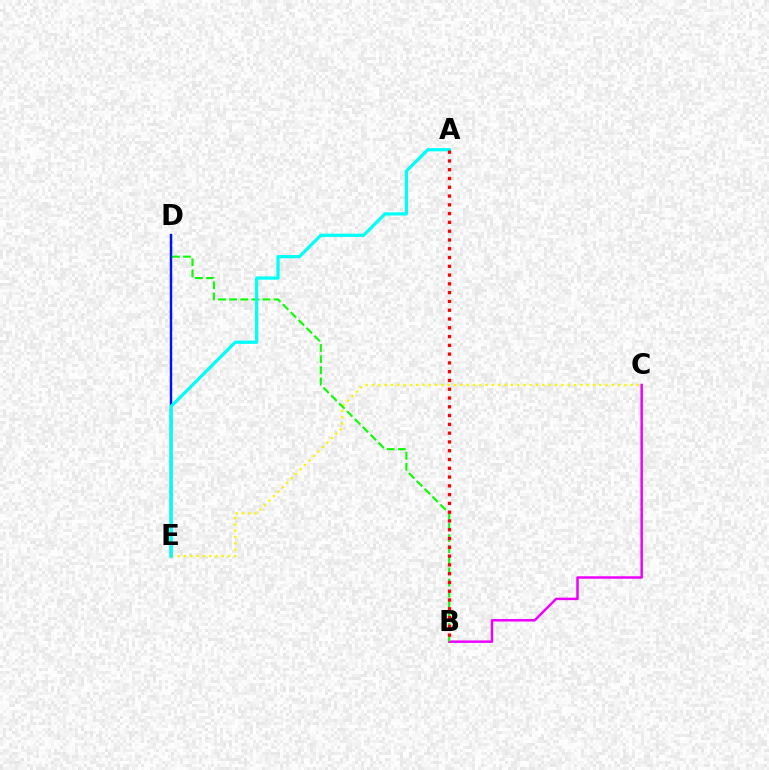{('C', 'E'): [{'color': '#fcf500', 'line_style': 'dotted', 'thickness': 1.71}], ('B', 'C'): [{'color': '#ee00ff', 'line_style': 'solid', 'thickness': 1.79}], ('B', 'D'): [{'color': '#08ff00', 'line_style': 'dashed', 'thickness': 1.51}], ('D', 'E'): [{'color': '#0010ff', 'line_style': 'solid', 'thickness': 1.75}], ('A', 'E'): [{'color': '#00fff6', 'line_style': 'solid', 'thickness': 2.33}], ('A', 'B'): [{'color': '#ff0000', 'line_style': 'dotted', 'thickness': 2.39}]}